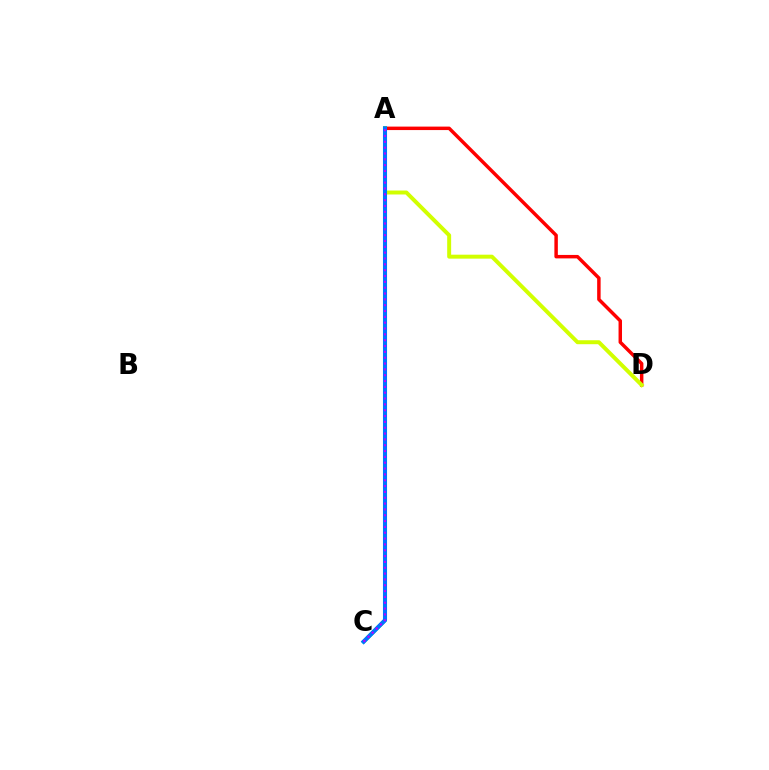{('A', 'D'): [{'color': '#ff0000', 'line_style': 'solid', 'thickness': 2.49}, {'color': '#d1ff00', 'line_style': 'solid', 'thickness': 2.85}], ('A', 'C'): [{'color': '#00ff5c', 'line_style': 'solid', 'thickness': 2.72}, {'color': '#0074ff', 'line_style': 'solid', 'thickness': 2.93}, {'color': '#b900ff', 'line_style': 'dotted', 'thickness': 1.59}]}